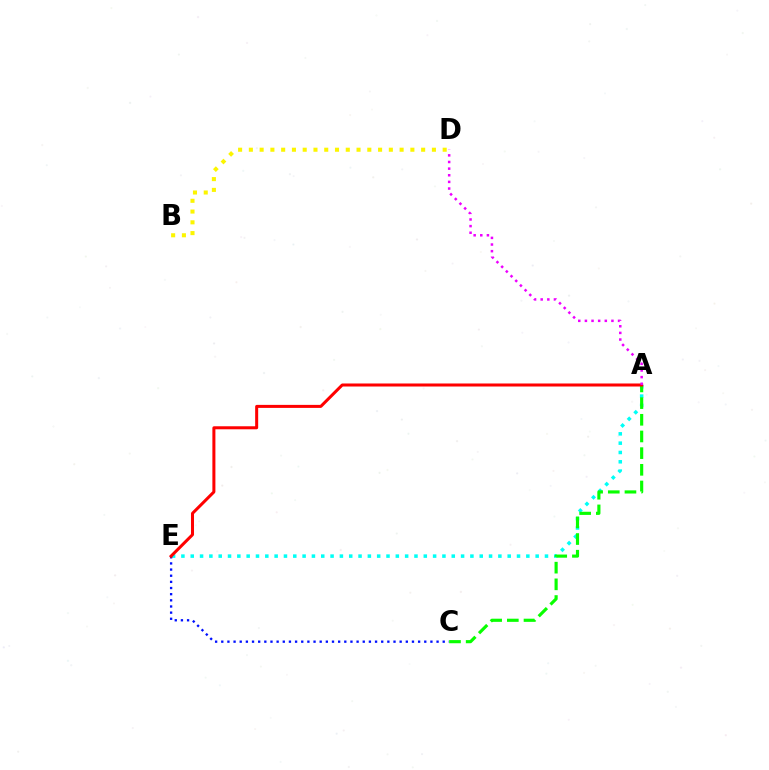{('A', 'E'): [{'color': '#00fff6', 'line_style': 'dotted', 'thickness': 2.53}, {'color': '#ff0000', 'line_style': 'solid', 'thickness': 2.18}], ('B', 'D'): [{'color': '#fcf500', 'line_style': 'dotted', 'thickness': 2.93}], ('C', 'E'): [{'color': '#0010ff', 'line_style': 'dotted', 'thickness': 1.67}], ('A', 'C'): [{'color': '#08ff00', 'line_style': 'dashed', 'thickness': 2.27}], ('A', 'D'): [{'color': '#ee00ff', 'line_style': 'dotted', 'thickness': 1.8}]}